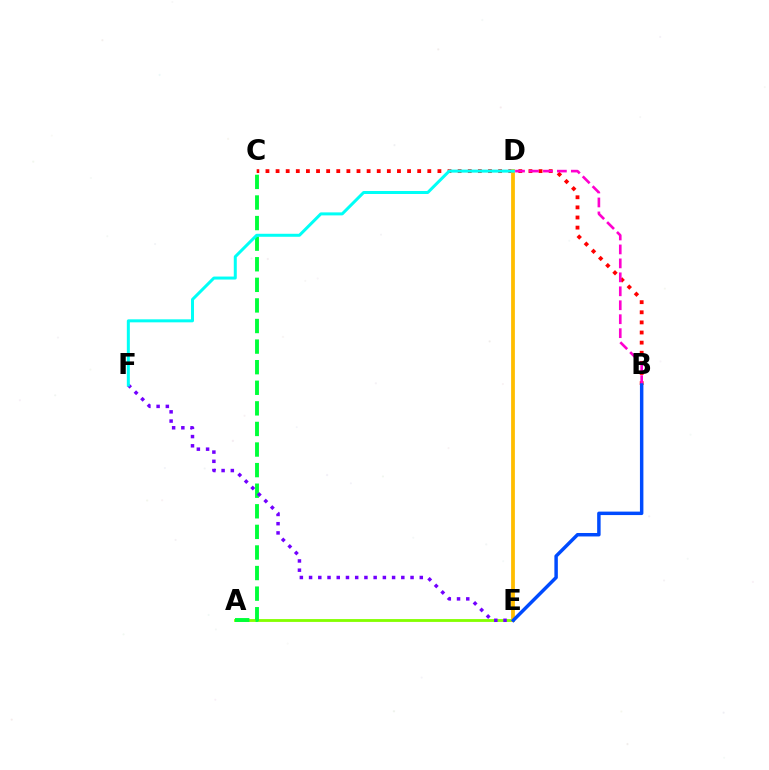{('A', 'E'): [{'color': '#84ff00', 'line_style': 'solid', 'thickness': 2.04}], ('A', 'C'): [{'color': '#00ff39', 'line_style': 'dashed', 'thickness': 2.8}], ('E', 'F'): [{'color': '#7200ff', 'line_style': 'dotted', 'thickness': 2.51}], ('B', 'C'): [{'color': '#ff0000', 'line_style': 'dotted', 'thickness': 2.75}], ('D', 'E'): [{'color': '#ffbd00', 'line_style': 'solid', 'thickness': 2.72}], ('D', 'F'): [{'color': '#00fff6', 'line_style': 'solid', 'thickness': 2.16}], ('B', 'D'): [{'color': '#ff00cf', 'line_style': 'dashed', 'thickness': 1.9}], ('B', 'E'): [{'color': '#004bff', 'line_style': 'solid', 'thickness': 2.49}]}